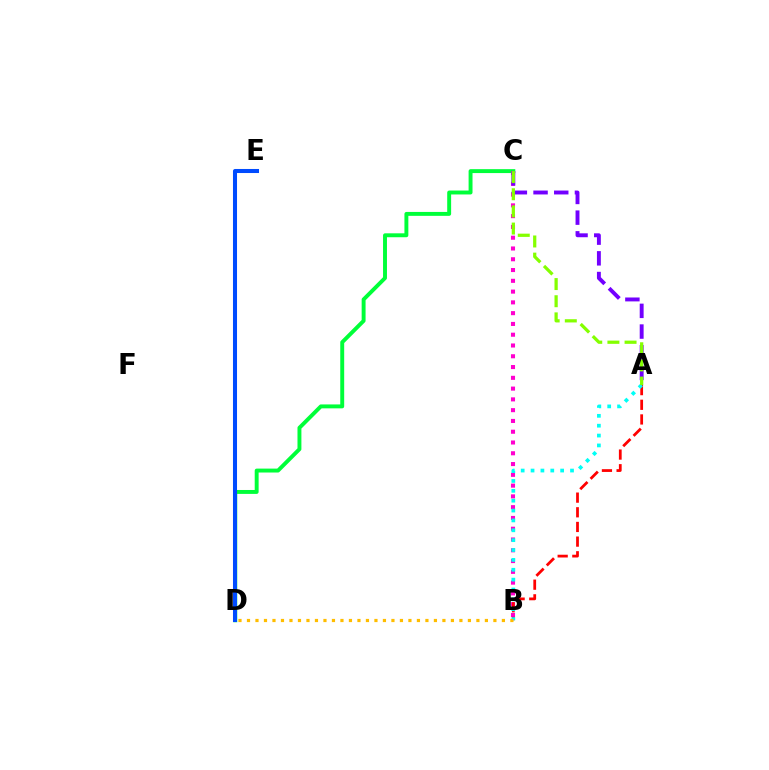{('C', 'D'): [{'color': '#00ff39', 'line_style': 'solid', 'thickness': 2.82}], ('D', 'E'): [{'color': '#004bff', 'line_style': 'solid', 'thickness': 2.92}], ('B', 'C'): [{'color': '#ff00cf', 'line_style': 'dotted', 'thickness': 2.93}], ('A', 'B'): [{'color': '#ff0000', 'line_style': 'dashed', 'thickness': 1.99}, {'color': '#00fff6', 'line_style': 'dotted', 'thickness': 2.68}], ('A', 'C'): [{'color': '#7200ff', 'line_style': 'dashed', 'thickness': 2.81}, {'color': '#84ff00', 'line_style': 'dashed', 'thickness': 2.33}], ('B', 'D'): [{'color': '#ffbd00', 'line_style': 'dotted', 'thickness': 2.31}]}